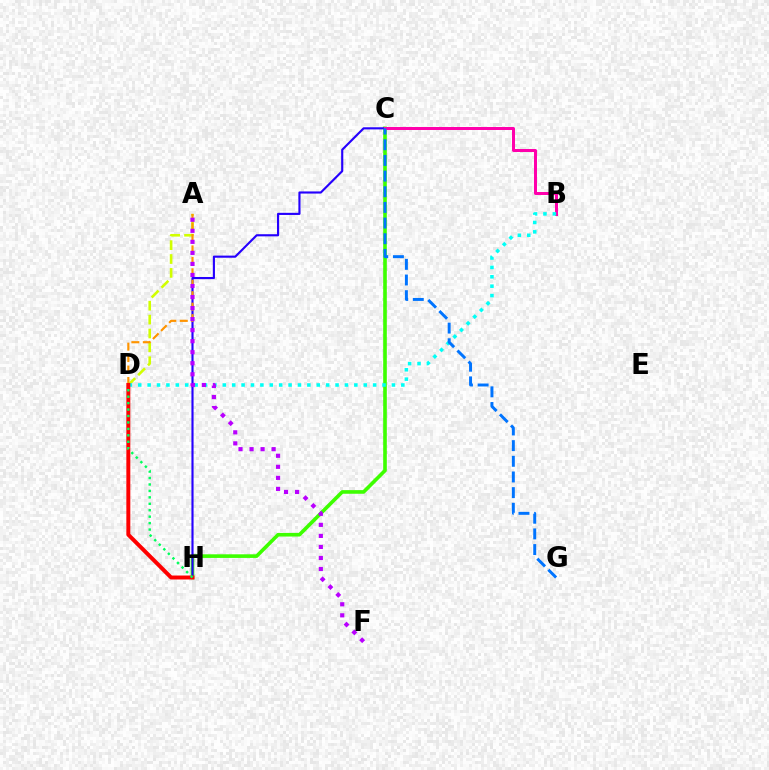{('C', 'H'): [{'color': '#3dff00', 'line_style': 'solid', 'thickness': 2.61}, {'color': '#2500ff', 'line_style': 'solid', 'thickness': 1.53}], ('A', 'D'): [{'color': '#d1ff00', 'line_style': 'dashed', 'thickness': 1.89}, {'color': '#ff9400', 'line_style': 'dashed', 'thickness': 1.56}], ('B', 'C'): [{'color': '#ff00ac', 'line_style': 'solid', 'thickness': 2.16}], ('B', 'D'): [{'color': '#00fff6', 'line_style': 'dotted', 'thickness': 2.55}], ('D', 'H'): [{'color': '#ff0000', 'line_style': 'solid', 'thickness': 2.85}, {'color': '#00ff5c', 'line_style': 'dotted', 'thickness': 1.75}], ('A', 'F'): [{'color': '#b900ff', 'line_style': 'dotted', 'thickness': 3.0}], ('C', 'G'): [{'color': '#0074ff', 'line_style': 'dashed', 'thickness': 2.13}]}